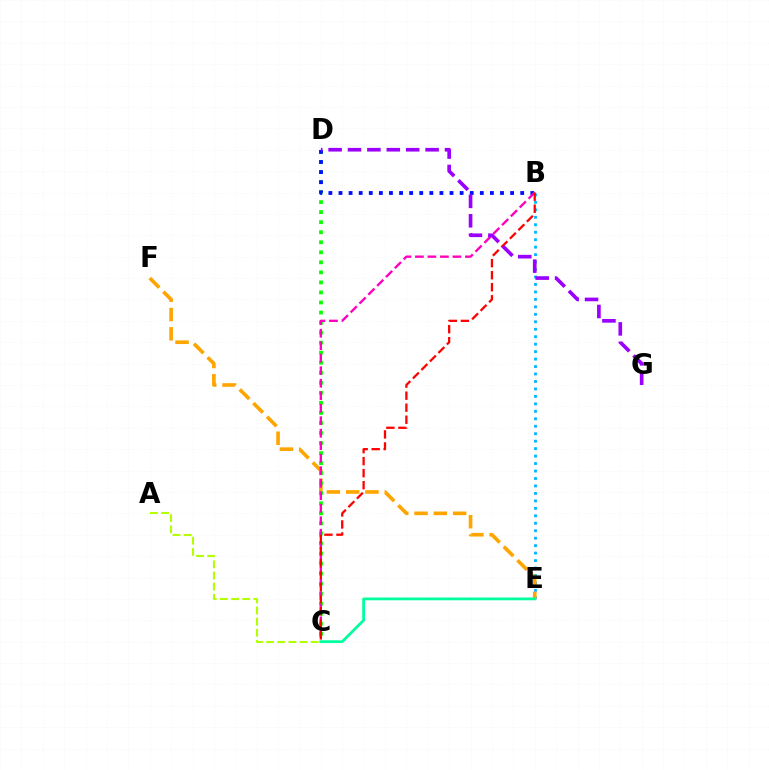{('B', 'E'): [{'color': '#00b5ff', 'line_style': 'dotted', 'thickness': 2.03}], ('E', 'F'): [{'color': '#ffa500', 'line_style': 'dashed', 'thickness': 2.62}], ('C', 'D'): [{'color': '#08ff00', 'line_style': 'dotted', 'thickness': 2.73}], ('A', 'C'): [{'color': '#b3ff00', 'line_style': 'dashed', 'thickness': 1.51}], ('B', 'D'): [{'color': '#0010ff', 'line_style': 'dotted', 'thickness': 2.74}], ('B', 'C'): [{'color': '#ff00bd', 'line_style': 'dashed', 'thickness': 1.7}, {'color': '#ff0000', 'line_style': 'dashed', 'thickness': 1.63}], ('C', 'E'): [{'color': '#00ff9d', 'line_style': 'solid', 'thickness': 1.99}], ('D', 'G'): [{'color': '#9b00ff', 'line_style': 'dashed', 'thickness': 2.64}]}